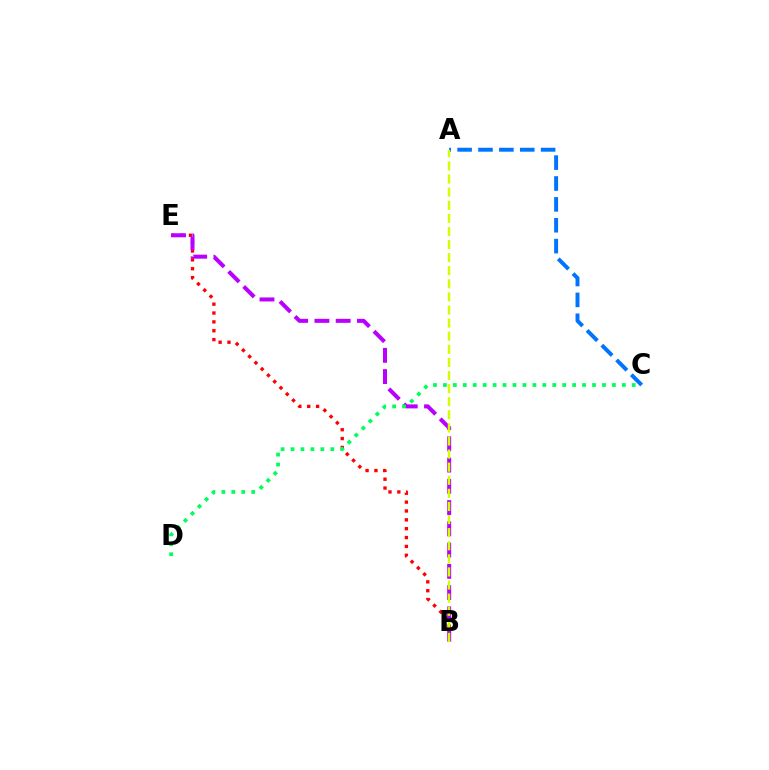{('B', 'E'): [{'color': '#ff0000', 'line_style': 'dotted', 'thickness': 2.41}, {'color': '#b900ff', 'line_style': 'dashed', 'thickness': 2.89}], ('A', 'C'): [{'color': '#0074ff', 'line_style': 'dashed', 'thickness': 2.84}], ('C', 'D'): [{'color': '#00ff5c', 'line_style': 'dotted', 'thickness': 2.7}], ('A', 'B'): [{'color': '#d1ff00', 'line_style': 'dashed', 'thickness': 1.78}]}